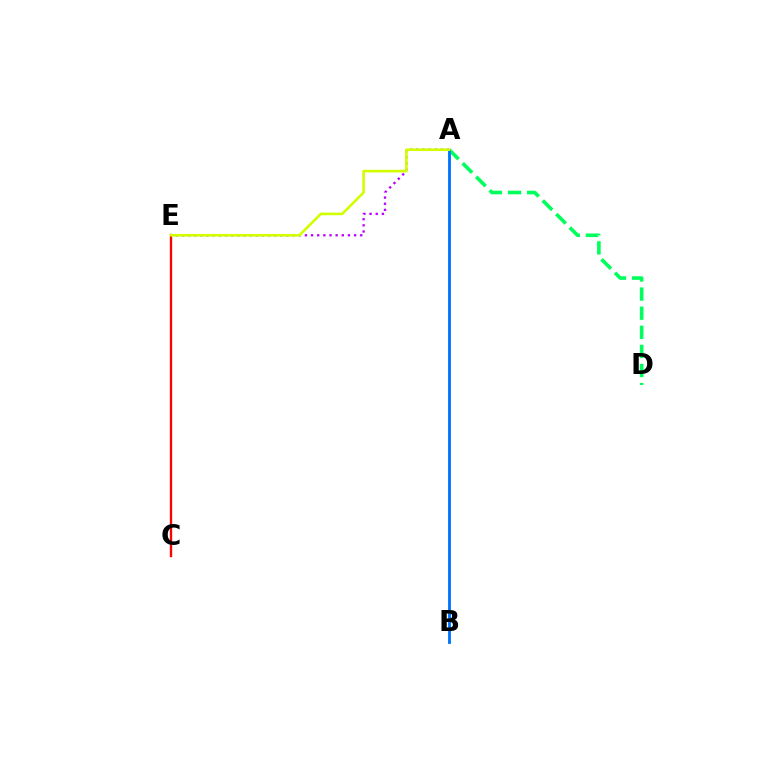{('C', 'E'): [{'color': '#ff0000', 'line_style': 'solid', 'thickness': 1.68}], ('A', 'E'): [{'color': '#b900ff', 'line_style': 'dotted', 'thickness': 1.67}, {'color': '#d1ff00', 'line_style': 'solid', 'thickness': 1.9}], ('A', 'D'): [{'color': '#00ff5c', 'line_style': 'dashed', 'thickness': 2.6}], ('A', 'B'): [{'color': '#0074ff', 'line_style': 'solid', 'thickness': 2.05}]}